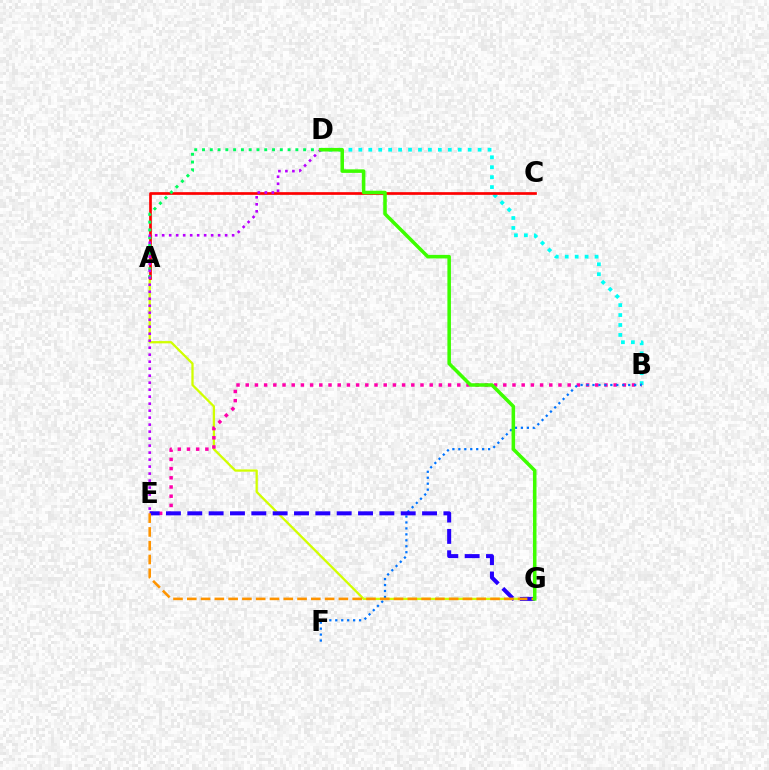{('B', 'D'): [{'color': '#00fff6', 'line_style': 'dotted', 'thickness': 2.7}], ('A', 'G'): [{'color': '#d1ff00', 'line_style': 'solid', 'thickness': 1.64}], ('A', 'C'): [{'color': '#ff0000', 'line_style': 'solid', 'thickness': 1.94}], ('A', 'D'): [{'color': '#00ff5c', 'line_style': 'dotted', 'thickness': 2.11}], ('B', 'E'): [{'color': '#ff00ac', 'line_style': 'dotted', 'thickness': 2.5}], ('D', 'E'): [{'color': '#b900ff', 'line_style': 'dotted', 'thickness': 1.9}], ('B', 'F'): [{'color': '#0074ff', 'line_style': 'dotted', 'thickness': 1.62}], ('E', 'G'): [{'color': '#2500ff', 'line_style': 'dashed', 'thickness': 2.9}, {'color': '#ff9400', 'line_style': 'dashed', 'thickness': 1.87}], ('D', 'G'): [{'color': '#3dff00', 'line_style': 'solid', 'thickness': 2.55}]}